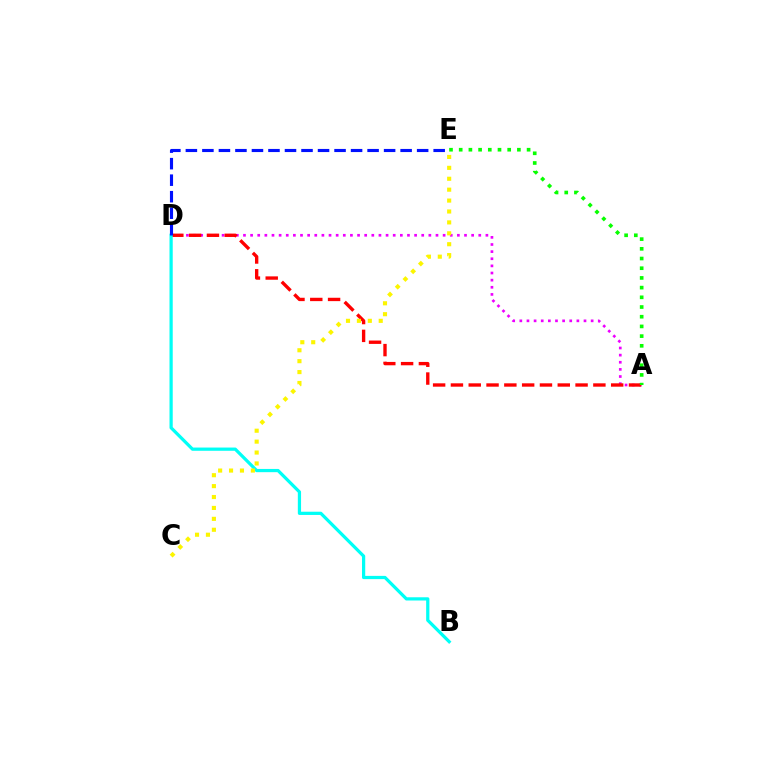{('A', 'D'): [{'color': '#ee00ff', 'line_style': 'dotted', 'thickness': 1.94}, {'color': '#ff0000', 'line_style': 'dashed', 'thickness': 2.42}], ('B', 'D'): [{'color': '#00fff6', 'line_style': 'solid', 'thickness': 2.33}], ('A', 'E'): [{'color': '#08ff00', 'line_style': 'dotted', 'thickness': 2.64}], ('C', 'E'): [{'color': '#fcf500', 'line_style': 'dotted', 'thickness': 2.96}], ('D', 'E'): [{'color': '#0010ff', 'line_style': 'dashed', 'thickness': 2.24}]}